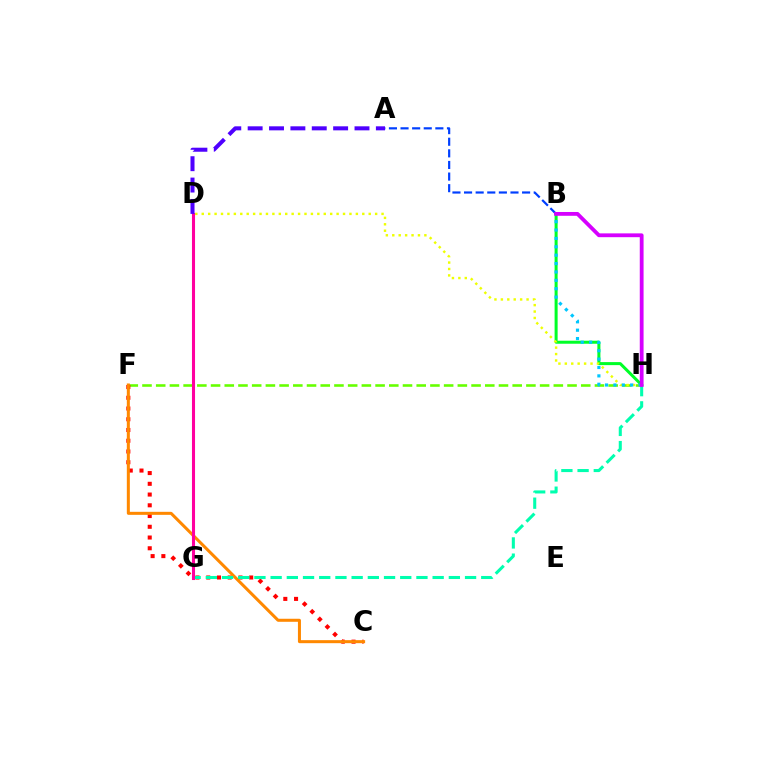{('F', 'H'): [{'color': '#66ff00', 'line_style': 'dashed', 'thickness': 1.86}], ('B', 'H'): [{'color': '#00ff27', 'line_style': 'solid', 'thickness': 2.18}, {'color': '#00c7ff', 'line_style': 'dotted', 'thickness': 2.28}, {'color': '#d600ff', 'line_style': 'solid', 'thickness': 2.74}], ('D', 'H'): [{'color': '#eeff00', 'line_style': 'dotted', 'thickness': 1.74}], ('C', 'F'): [{'color': '#ff0000', 'line_style': 'dotted', 'thickness': 2.92}, {'color': '#ff8800', 'line_style': 'solid', 'thickness': 2.18}], ('A', 'B'): [{'color': '#003fff', 'line_style': 'dashed', 'thickness': 1.58}], ('G', 'H'): [{'color': '#00ffaf', 'line_style': 'dashed', 'thickness': 2.2}], ('D', 'G'): [{'color': '#ff00a0', 'line_style': 'solid', 'thickness': 2.21}], ('A', 'D'): [{'color': '#4f00ff', 'line_style': 'dashed', 'thickness': 2.9}]}